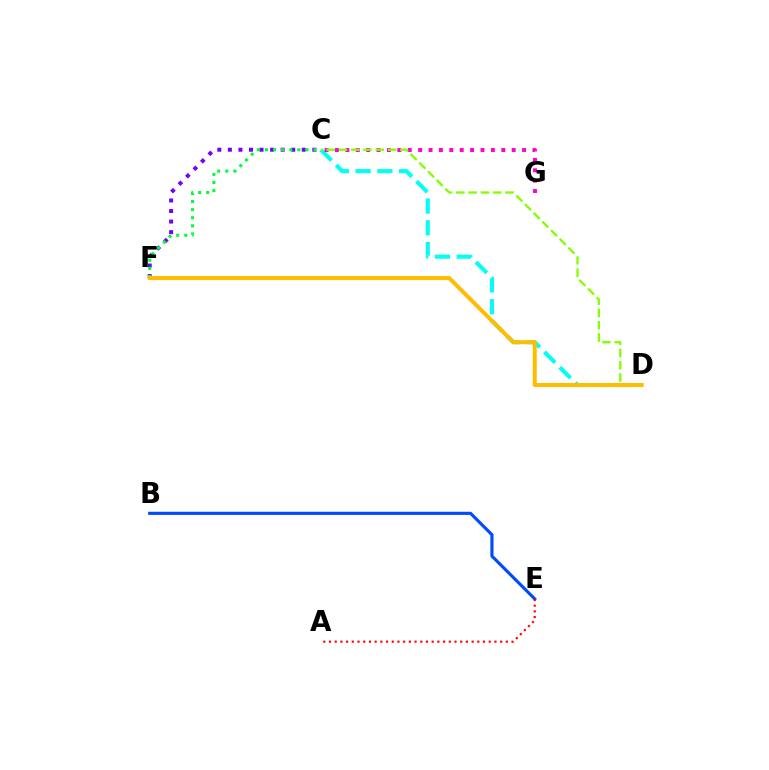{('B', 'E'): [{'color': '#004bff', 'line_style': 'solid', 'thickness': 2.26}], ('A', 'E'): [{'color': '#ff0000', 'line_style': 'dotted', 'thickness': 1.55}], ('C', 'D'): [{'color': '#00fff6', 'line_style': 'dashed', 'thickness': 2.96}, {'color': '#84ff00', 'line_style': 'dashed', 'thickness': 1.67}], ('C', 'F'): [{'color': '#7200ff', 'line_style': 'dotted', 'thickness': 2.87}, {'color': '#00ff39', 'line_style': 'dotted', 'thickness': 2.2}], ('C', 'G'): [{'color': '#ff00cf', 'line_style': 'dotted', 'thickness': 2.82}], ('D', 'F'): [{'color': '#ffbd00', 'line_style': 'solid', 'thickness': 2.89}]}